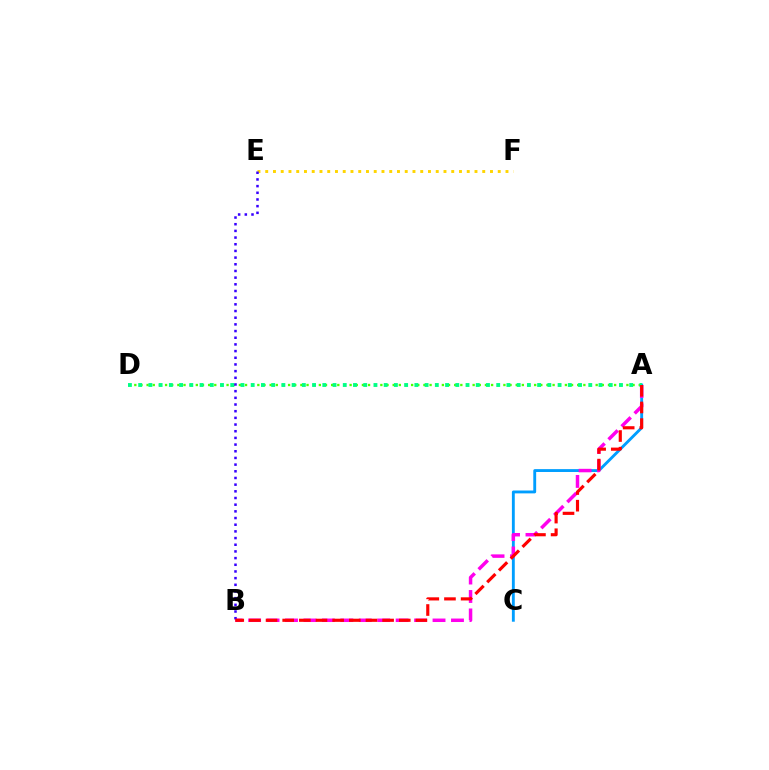{('A', 'C'): [{'color': '#009eff', 'line_style': 'solid', 'thickness': 2.06}], ('A', 'B'): [{'color': '#ff00ed', 'line_style': 'dashed', 'thickness': 2.51}, {'color': '#ff0000', 'line_style': 'dashed', 'thickness': 2.26}], ('E', 'F'): [{'color': '#ffd500', 'line_style': 'dotted', 'thickness': 2.11}], ('A', 'D'): [{'color': '#4fff00', 'line_style': 'dotted', 'thickness': 1.67}, {'color': '#00ff86', 'line_style': 'dotted', 'thickness': 2.78}], ('B', 'E'): [{'color': '#3700ff', 'line_style': 'dotted', 'thickness': 1.81}]}